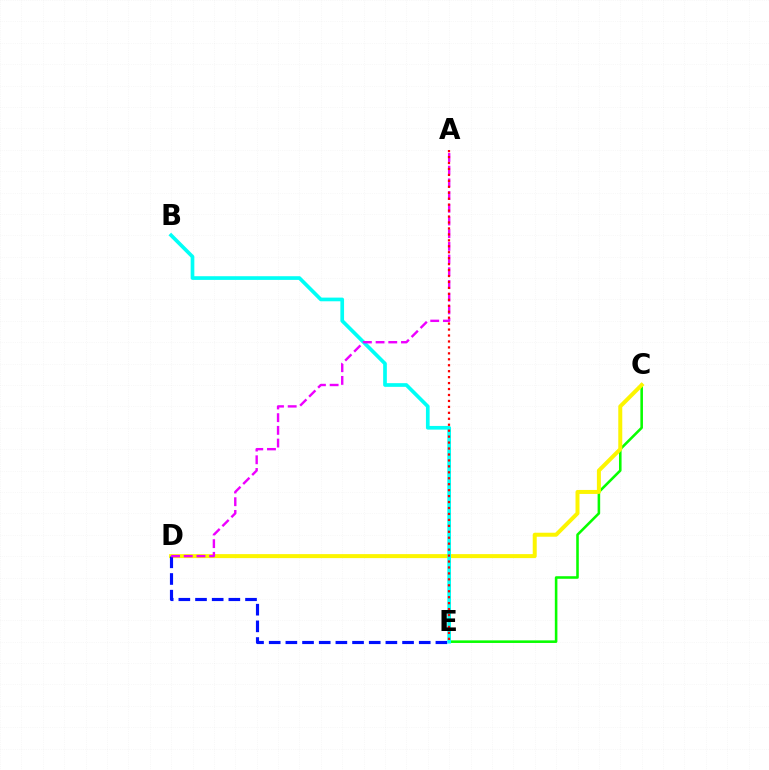{('C', 'E'): [{'color': '#08ff00', 'line_style': 'solid', 'thickness': 1.85}], ('C', 'D'): [{'color': '#fcf500', 'line_style': 'solid', 'thickness': 2.87}], ('D', 'E'): [{'color': '#0010ff', 'line_style': 'dashed', 'thickness': 2.26}], ('B', 'E'): [{'color': '#00fff6', 'line_style': 'solid', 'thickness': 2.65}], ('A', 'D'): [{'color': '#ee00ff', 'line_style': 'dashed', 'thickness': 1.73}], ('A', 'E'): [{'color': '#ff0000', 'line_style': 'dotted', 'thickness': 1.62}]}